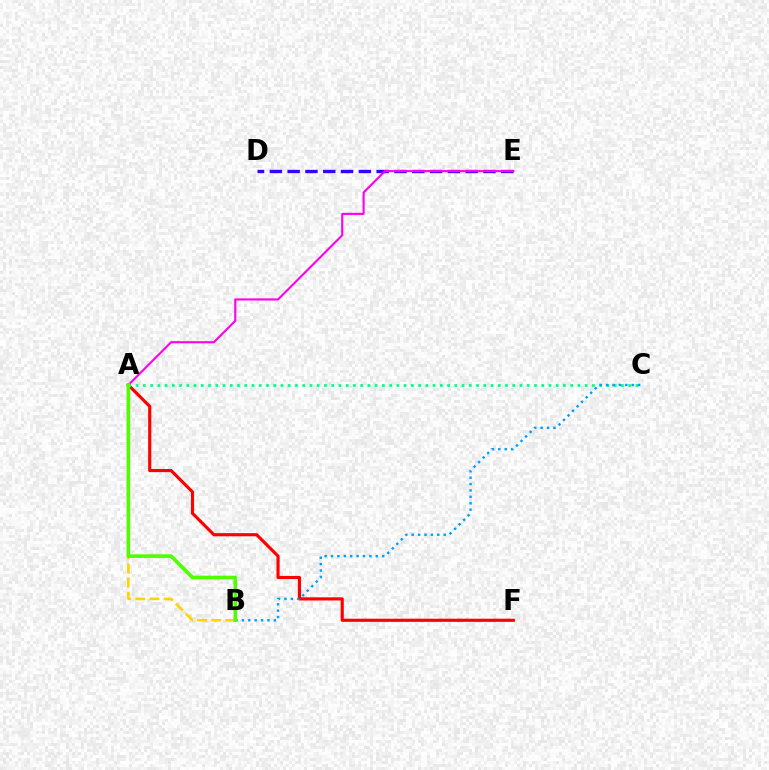{('A', 'F'): [{'color': '#ff0000', 'line_style': 'solid', 'thickness': 2.26}], ('A', 'C'): [{'color': '#00ff86', 'line_style': 'dotted', 'thickness': 1.97}], ('A', 'B'): [{'color': '#ffd500', 'line_style': 'dashed', 'thickness': 1.92}, {'color': '#4fff00', 'line_style': 'solid', 'thickness': 2.61}], ('D', 'E'): [{'color': '#3700ff', 'line_style': 'dashed', 'thickness': 2.42}], ('B', 'C'): [{'color': '#009eff', 'line_style': 'dotted', 'thickness': 1.74}], ('A', 'E'): [{'color': '#ff00ed', 'line_style': 'solid', 'thickness': 1.52}]}